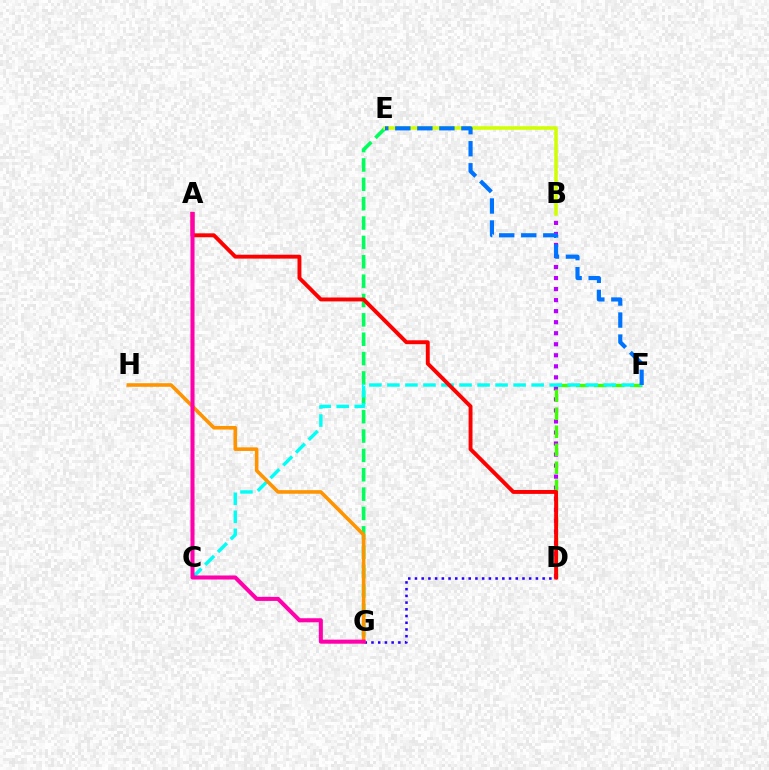{('B', 'D'): [{'color': '#b900ff', 'line_style': 'dotted', 'thickness': 3.0}], ('D', 'G'): [{'color': '#2500ff', 'line_style': 'dotted', 'thickness': 1.83}], ('D', 'F'): [{'color': '#3dff00', 'line_style': 'dashed', 'thickness': 2.44}], ('E', 'G'): [{'color': '#00ff5c', 'line_style': 'dashed', 'thickness': 2.63}], ('C', 'F'): [{'color': '#00fff6', 'line_style': 'dashed', 'thickness': 2.45}], ('A', 'D'): [{'color': '#ff0000', 'line_style': 'solid', 'thickness': 2.81}], ('B', 'E'): [{'color': '#d1ff00', 'line_style': 'solid', 'thickness': 2.54}], ('E', 'F'): [{'color': '#0074ff', 'line_style': 'dashed', 'thickness': 2.99}], ('G', 'H'): [{'color': '#ff9400', 'line_style': 'solid', 'thickness': 2.58}], ('A', 'G'): [{'color': '#ff00ac', 'line_style': 'solid', 'thickness': 2.92}]}